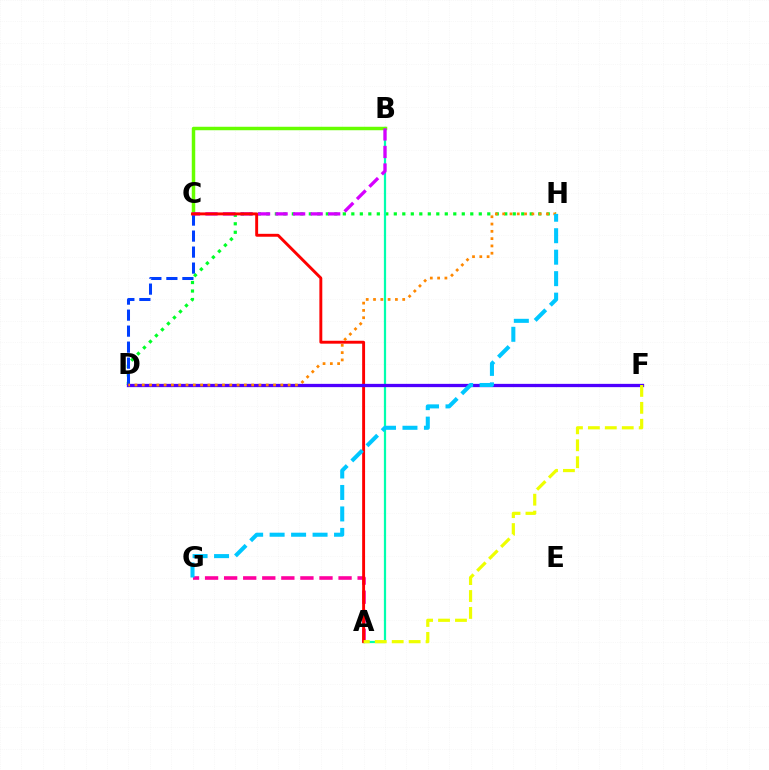{('A', 'G'): [{'color': '#ff00a0', 'line_style': 'dashed', 'thickness': 2.59}], ('D', 'H'): [{'color': '#00ff27', 'line_style': 'dotted', 'thickness': 2.31}, {'color': '#ff8800', 'line_style': 'dotted', 'thickness': 1.98}], ('A', 'B'): [{'color': '#00ffaf', 'line_style': 'solid', 'thickness': 1.6}], ('B', 'C'): [{'color': '#66ff00', 'line_style': 'solid', 'thickness': 2.5}, {'color': '#d600ff', 'line_style': 'dashed', 'thickness': 2.38}], ('C', 'D'): [{'color': '#003fff', 'line_style': 'dashed', 'thickness': 2.17}], ('A', 'C'): [{'color': '#ff0000', 'line_style': 'solid', 'thickness': 2.1}], ('D', 'F'): [{'color': '#4f00ff', 'line_style': 'solid', 'thickness': 2.36}], ('A', 'F'): [{'color': '#eeff00', 'line_style': 'dashed', 'thickness': 2.3}], ('G', 'H'): [{'color': '#00c7ff', 'line_style': 'dashed', 'thickness': 2.92}]}